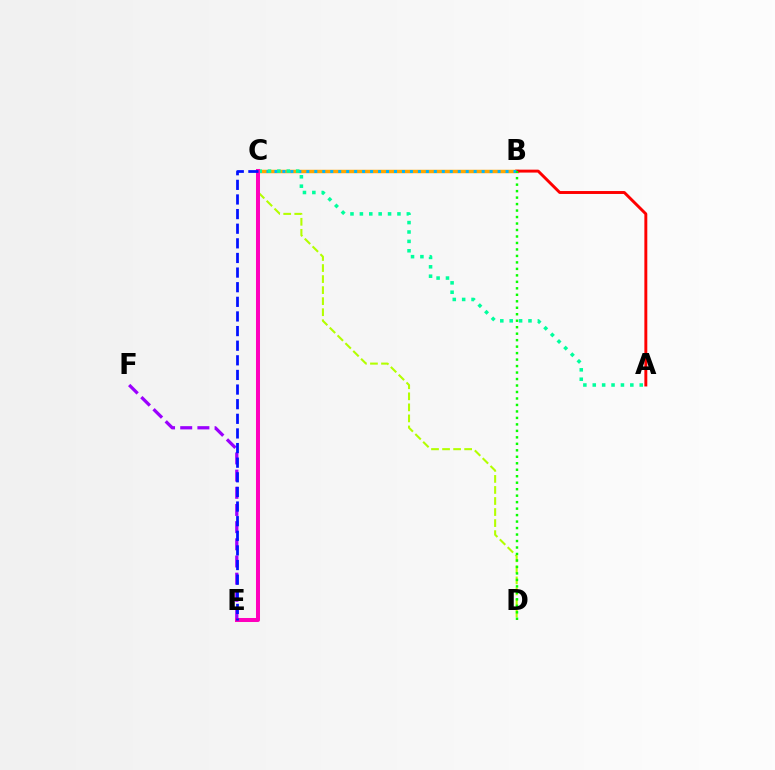{('B', 'C'): [{'color': '#ffa500', 'line_style': 'solid', 'thickness': 2.51}, {'color': '#00b5ff', 'line_style': 'dotted', 'thickness': 2.17}], ('E', 'F'): [{'color': '#9b00ff', 'line_style': 'dashed', 'thickness': 2.33}], ('A', 'B'): [{'color': '#ff0000', 'line_style': 'solid', 'thickness': 2.11}], ('C', 'D'): [{'color': '#b3ff00', 'line_style': 'dashed', 'thickness': 1.5}], ('A', 'C'): [{'color': '#00ff9d', 'line_style': 'dotted', 'thickness': 2.55}], ('B', 'D'): [{'color': '#08ff00', 'line_style': 'dotted', 'thickness': 1.76}], ('C', 'E'): [{'color': '#ff00bd', 'line_style': 'solid', 'thickness': 2.89}, {'color': '#0010ff', 'line_style': 'dashed', 'thickness': 1.99}]}